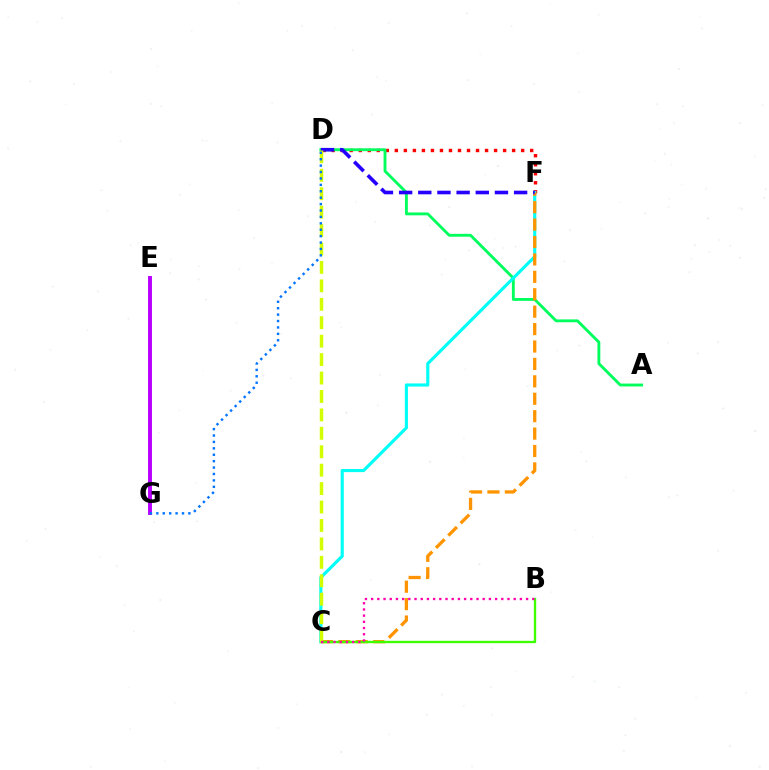{('D', 'F'): [{'color': '#ff0000', 'line_style': 'dotted', 'thickness': 2.45}, {'color': '#2500ff', 'line_style': 'dashed', 'thickness': 2.6}], ('A', 'D'): [{'color': '#00ff5c', 'line_style': 'solid', 'thickness': 2.06}], ('C', 'F'): [{'color': '#00fff6', 'line_style': 'solid', 'thickness': 2.25}, {'color': '#ff9400', 'line_style': 'dashed', 'thickness': 2.37}], ('E', 'G'): [{'color': '#b900ff', 'line_style': 'solid', 'thickness': 2.83}], ('B', 'C'): [{'color': '#3dff00', 'line_style': 'solid', 'thickness': 1.69}, {'color': '#ff00ac', 'line_style': 'dotted', 'thickness': 1.68}], ('C', 'D'): [{'color': '#d1ff00', 'line_style': 'dashed', 'thickness': 2.5}], ('D', 'G'): [{'color': '#0074ff', 'line_style': 'dotted', 'thickness': 1.74}]}